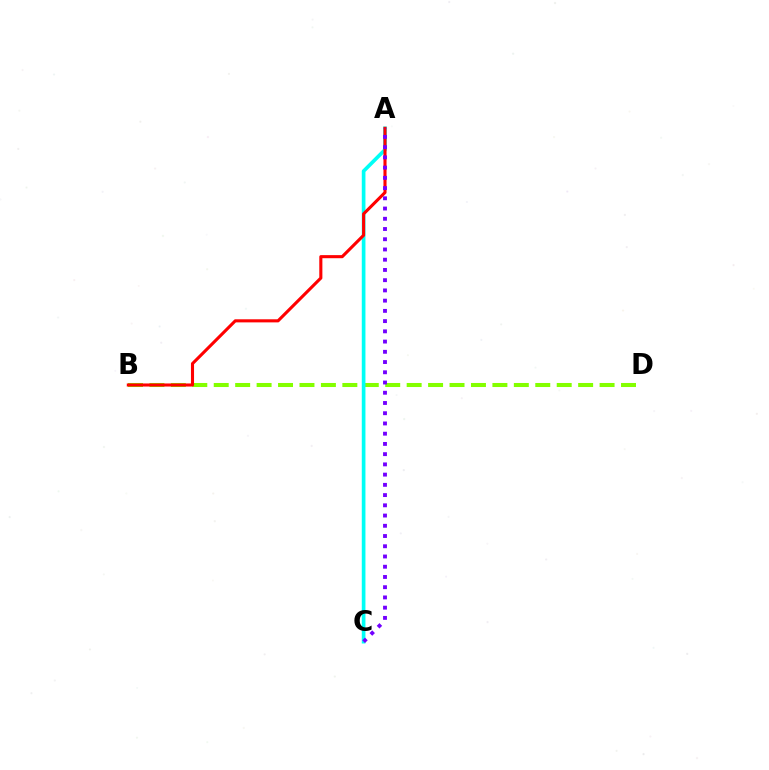{('B', 'D'): [{'color': '#84ff00', 'line_style': 'dashed', 'thickness': 2.91}], ('A', 'C'): [{'color': '#00fff6', 'line_style': 'solid', 'thickness': 2.64}, {'color': '#7200ff', 'line_style': 'dotted', 'thickness': 2.78}], ('A', 'B'): [{'color': '#ff0000', 'line_style': 'solid', 'thickness': 2.22}]}